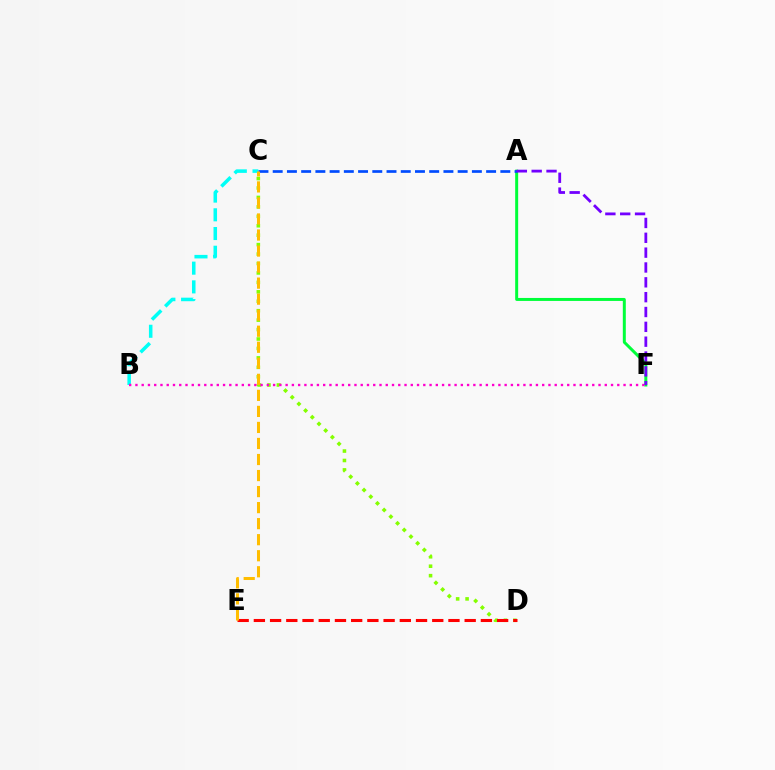{('A', 'F'): [{'color': '#00ff39', 'line_style': 'solid', 'thickness': 2.15}, {'color': '#7200ff', 'line_style': 'dashed', 'thickness': 2.02}], ('C', 'D'): [{'color': '#84ff00', 'line_style': 'dotted', 'thickness': 2.56}], ('B', 'C'): [{'color': '#00fff6', 'line_style': 'dashed', 'thickness': 2.54}], ('D', 'E'): [{'color': '#ff0000', 'line_style': 'dashed', 'thickness': 2.2}], ('B', 'F'): [{'color': '#ff00cf', 'line_style': 'dotted', 'thickness': 1.7}], ('A', 'C'): [{'color': '#004bff', 'line_style': 'dashed', 'thickness': 1.93}], ('C', 'E'): [{'color': '#ffbd00', 'line_style': 'dashed', 'thickness': 2.18}]}